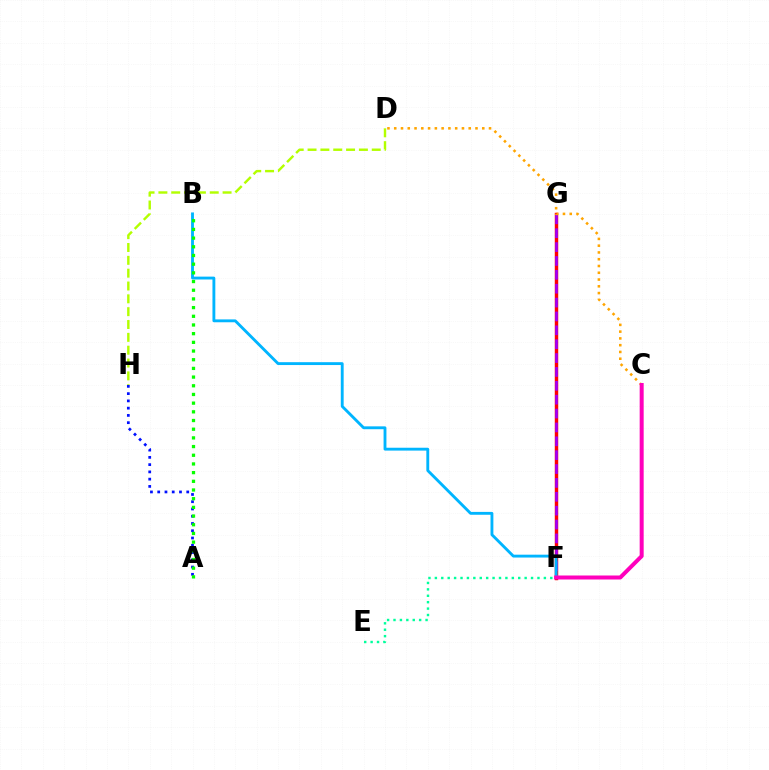{('D', 'H'): [{'color': '#b3ff00', 'line_style': 'dashed', 'thickness': 1.74}], ('F', 'G'): [{'color': '#ff0000', 'line_style': 'solid', 'thickness': 2.48}, {'color': '#9b00ff', 'line_style': 'dashed', 'thickness': 1.88}], ('E', 'F'): [{'color': '#00ff9d', 'line_style': 'dotted', 'thickness': 1.74}], ('B', 'F'): [{'color': '#00b5ff', 'line_style': 'solid', 'thickness': 2.06}], ('C', 'D'): [{'color': '#ffa500', 'line_style': 'dotted', 'thickness': 1.84}], ('A', 'H'): [{'color': '#0010ff', 'line_style': 'dotted', 'thickness': 1.97}], ('A', 'B'): [{'color': '#08ff00', 'line_style': 'dotted', 'thickness': 2.36}], ('C', 'F'): [{'color': '#ff00bd', 'line_style': 'solid', 'thickness': 2.88}]}